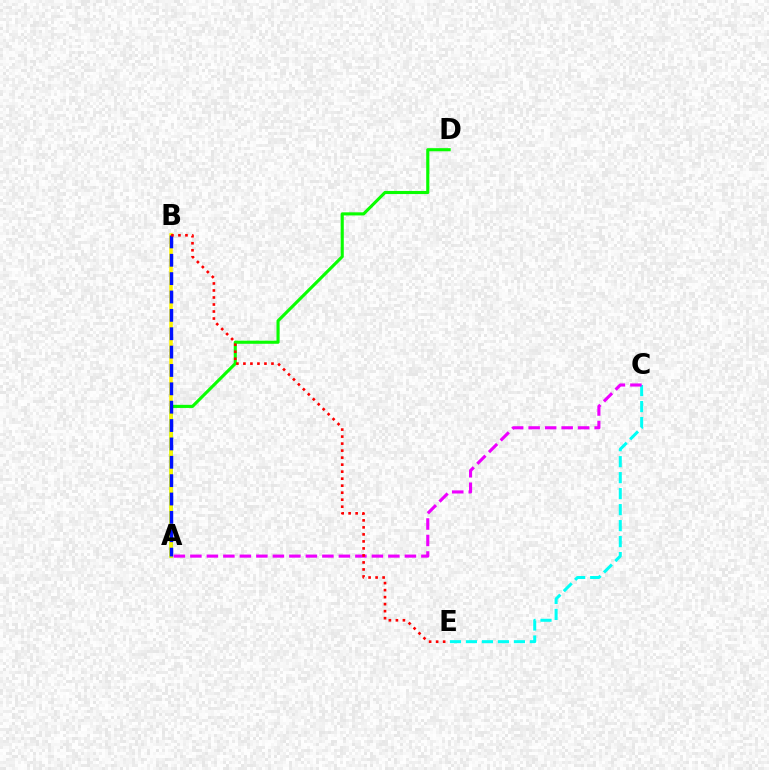{('A', 'D'): [{'color': '#08ff00', 'line_style': 'solid', 'thickness': 2.24}], ('A', 'B'): [{'color': '#fcf500', 'line_style': 'solid', 'thickness': 2.57}, {'color': '#0010ff', 'line_style': 'dashed', 'thickness': 2.49}], ('C', 'E'): [{'color': '#00fff6', 'line_style': 'dashed', 'thickness': 2.17}], ('A', 'C'): [{'color': '#ee00ff', 'line_style': 'dashed', 'thickness': 2.24}], ('B', 'E'): [{'color': '#ff0000', 'line_style': 'dotted', 'thickness': 1.9}]}